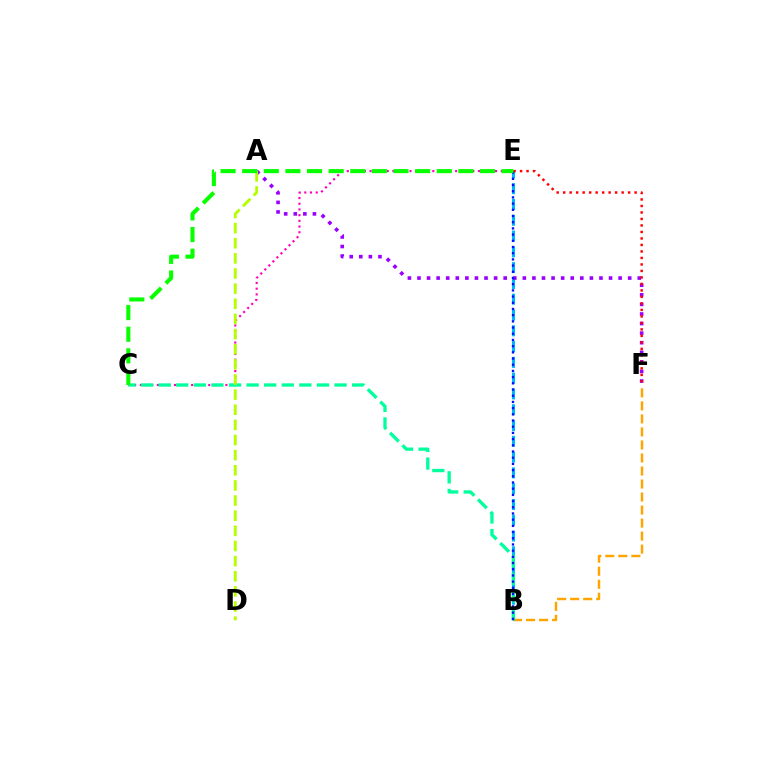{('B', 'F'): [{'color': '#ffa500', 'line_style': 'dashed', 'thickness': 1.77}], ('B', 'E'): [{'color': '#00b5ff', 'line_style': 'dashed', 'thickness': 2.14}, {'color': '#0010ff', 'line_style': 'dotted', 'thickness': 1.68}], ('C', 'E'): [{'color': '#ff00bd', 'line_style': 'dotted', 'thickness': 1.55}, {'color': '#08ff00', 'line_style': 'dashed', 'thickness': 2.94}], ('A', 'F'): [{'color': '#9b00ff', 'line_style': 'dotted', 'thickness': 2.6}], ('B', 'C'): [{'color': '#00ff9d', 'line_style': 'dashed', 'thickness': 2.39}], ('E', 'F'): [{'color': '#ff0000', 'line_style': 'dotted', 'thickness': 1.77}], ('A', 'D'): [{'color': '#b3ff00', 'line_style': 'dashed', 'thickness': 2.06}]}